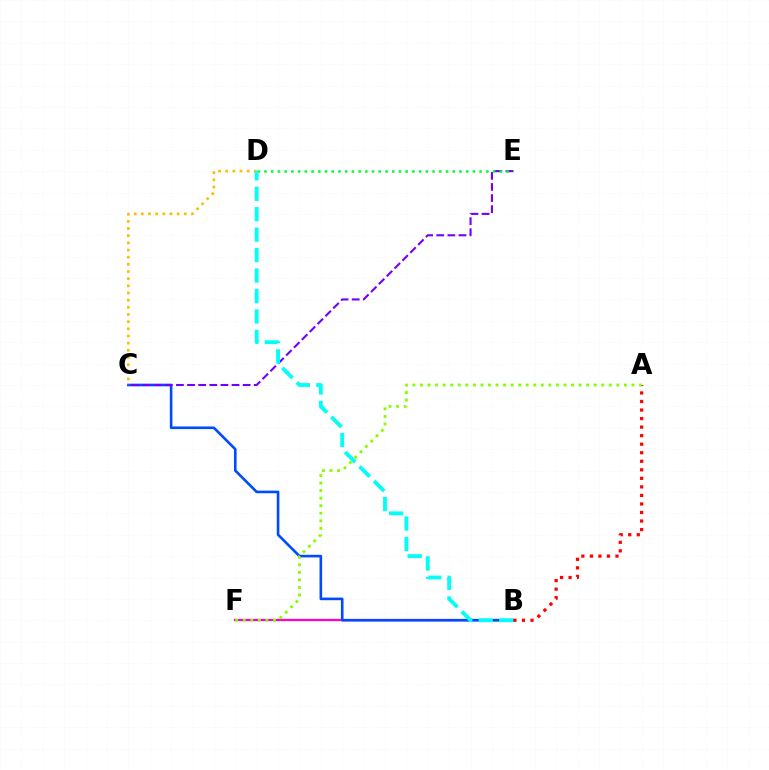{('B', 'F'): [{'color': '#ff00cf', 'line_style': 'solid', 'thickness': 1.63}], ('B', 'C'): [{'color': '#004bff', 'line_style': 'solid', 'thickness': 1.89}], ('C', 'E'): [{'color': '#7200ff', 'line_style': 'dashed', 'thickness': 1.51}], ('C', 'D'): [{'color': '#ffbd00', 'line_style': 'dotted', 'thickness': 1.95}], ('A', 'B'): [{'color': '#ff0000', 'line_style': 'dotted', 'thickness': 2.32}], ('A', 'F'): [{'color': '#84ff00', 'line_style': 'dotted', 'thickness': 2.05}], ('D', 'E'): [{'color': '#00ff39', 'line_style': 'dotted', 'thickness': 1.83}], ('B', 'D'): [{'color': '#00fff6', 'line_style': 'dashed', 'thickness': 2.78}]}